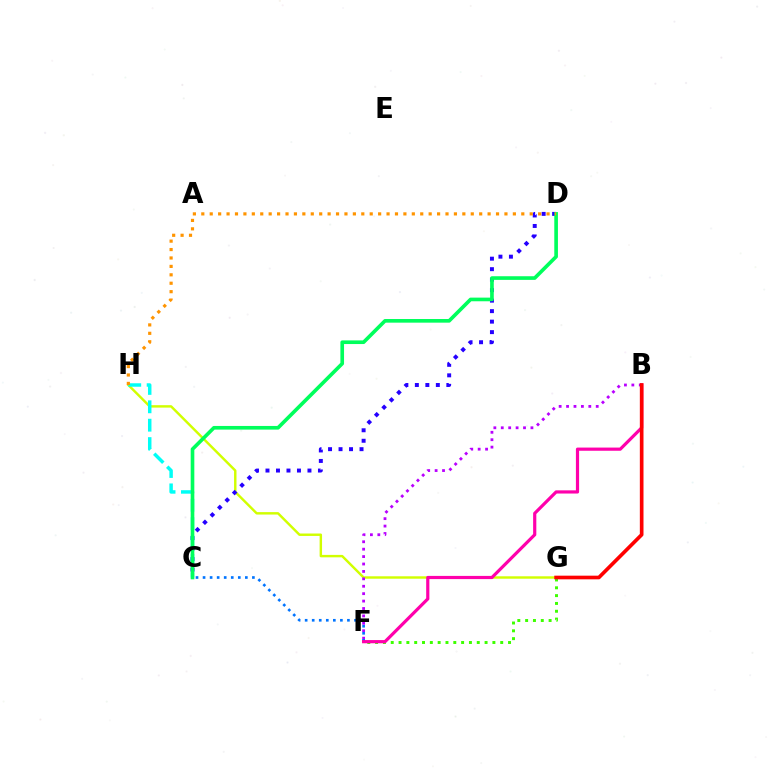{('F', 'G'): [{'color': '#3dff00', 'line_style': 'dotted', 'thickness': 2.12}], ('G', 'H'): [{'color': '#d1ff00', 'line_style': 'solid', 'thickness': 1.75}], ('C', 'D'): [{'color': '#2500ff', 'line_style': 'dotted', 'thickness': 2.85}, {'color': '#00ff5c', 'line_style': 'solid', 'thickness': 2.63}], ('B', 'F'): [{'color': '#b900ff', 'line_style': 'dotted', 'thickness': 2.01}, {'color': '#ff00ac', 'line_style': 'solid', 'thickness': 2.3}], ('C', 'H'): [{'color': '#00fff6', 'line_style': 'dashed', 'thickness': 2.5}], ('C', 'F'): [{'color': '#0074ff', 'line_style': 'dotted', 'thickness': 1.91}], ('D', 'H'): [{'color': '#ff9400', 'line_style': 'dotted', 'thickness': 2.29}], ('B', 'G'): [{'color': '#ff0000', 'line_style': 'solid', 'thickness': 2.63}]}